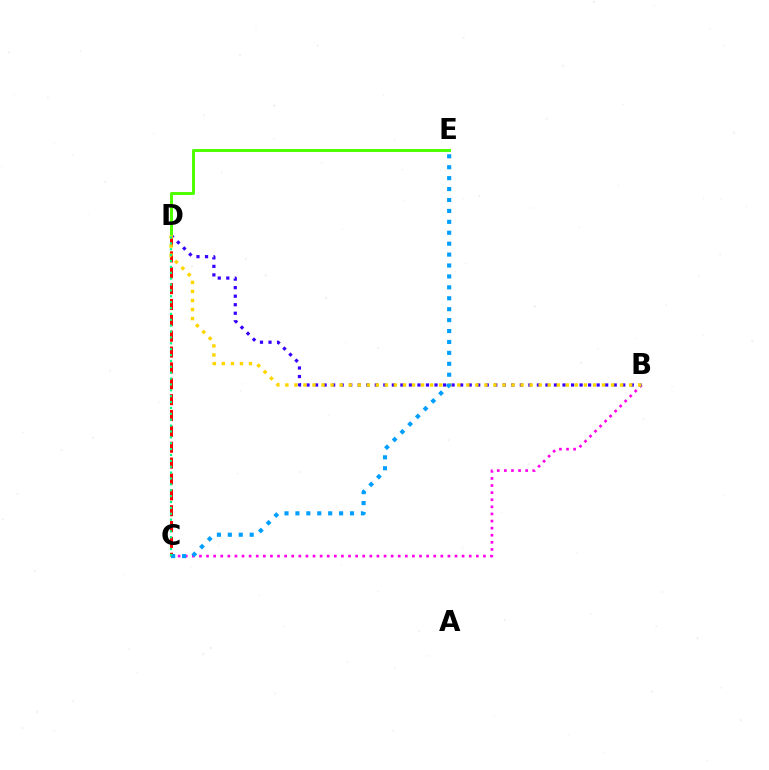{('B', 'C'): [{'color': '#ff00ed', 'line_style': 'dotted', 'thickness': 1.93}], ('B', 'D'): [{'color': '#3700ff', 'line_style': 'dotted', 'thickness': 2.32}, {'color': '#ffd500', 'line_style': 'dotted', 'thickness': 2.46}], ('C', 'D'): [{'color': '#ff0000', 'line_style': 'dashed', 'thickness': 2.15}, {'color': '#00ff86', 'line_style': 'dotted', 'thickness': 1.6}], ('D', 'E'): [{'color': '#4fff00', 'line_style': 'solid', 'thickness': 2.14}], ('C', 'E'): [{'color': '#009eff', 'line_style': 'dotted', 'thickness': 2.97}]}